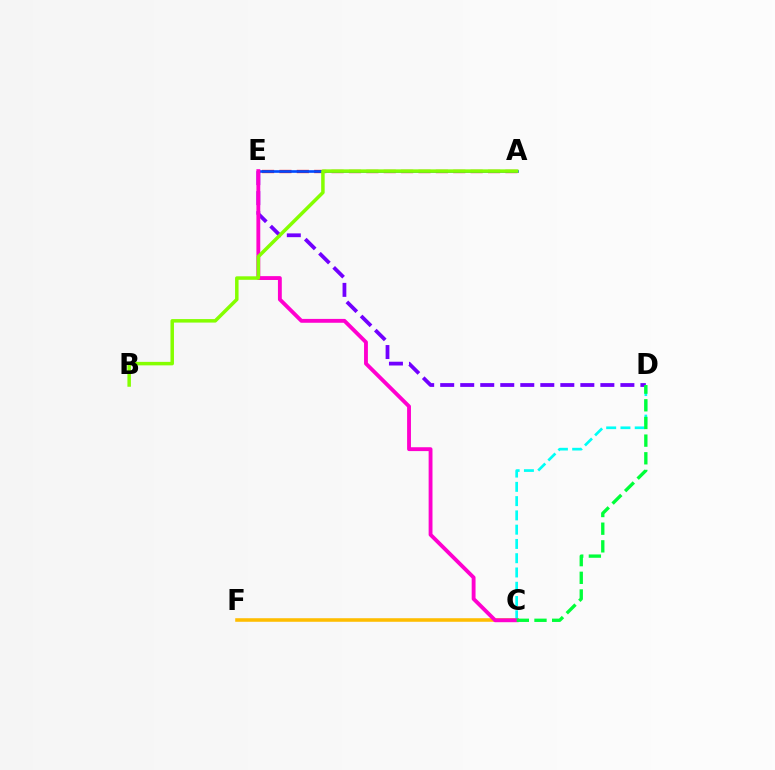{('A', 'E'): [{'color': '#ff0000', 'line_style': 'dashed', 'thickness': 2.36}, {'color': '#004bff', 'line_style': 'solid', 'thickness': 1.9}], ('C', 'F'): [{'color': '#ffbd00', 'line_style': 'solid', 'thickness': 2.56}], ('D', 'E'): [{'color': '#7200ff', 'line_style': 'dashed', 'thickness': 2.72}], ('C', 'D'): [{'color': '#00fff6', 'line_style': 'dashed', 'thickness': 1.94}, {'color': '#00ff39', 'line_style': 'dashed', 'thickness': 2.4}], ('C', 'E'): [{'color': '#ff00cf', 'line_style': 'solid', 'thickness': 2.78}], ('A', 'B'): [{'color': '#84ff00', 'line_style': 'solid', 'thickness': 2.52}]}